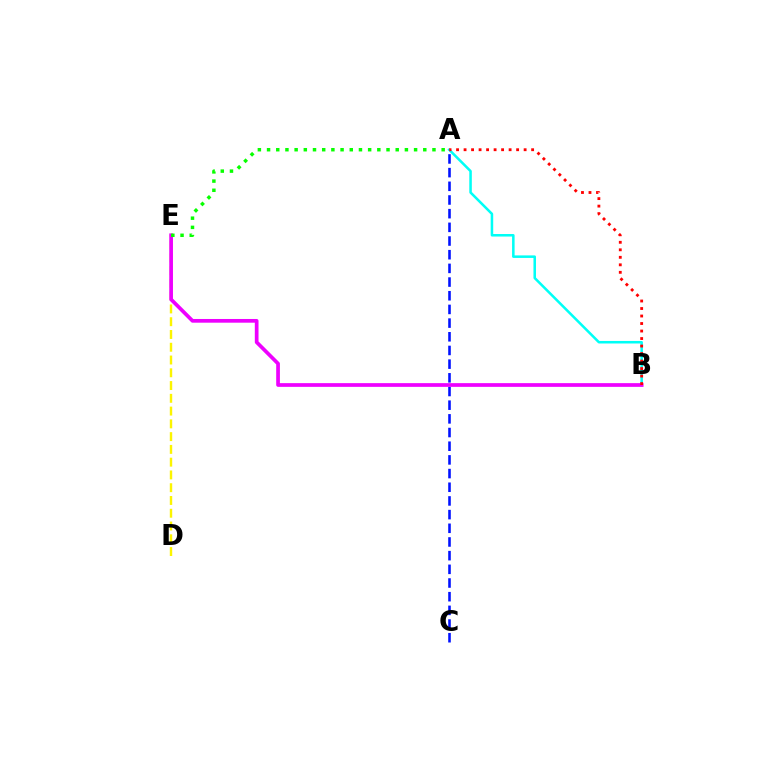{('D', 'E'): [{'color': '#fcf500', 'line_style': 'dashed', 'thickness': 1.73}], ('A', 'B'): [{'color': '#00fff6', 'line_style': 'solid', 'thickness': 1.82}, {'color': '#ff0000', 'line_style': 'dotted', 'thickness': 2.04}], ('A', 'C'): [{'color': '#0010ff', 'line_style': 'dashed', 'thickness': 1.86}], ('B', 'E'): [{'color': '#ee00ff', 'line_style': 'solid', 'thickness': 2.67}], ('A', 'E'): [{'color': '#08ff00', 'line_style': 'dotted', 'thickness': 2.5}]}